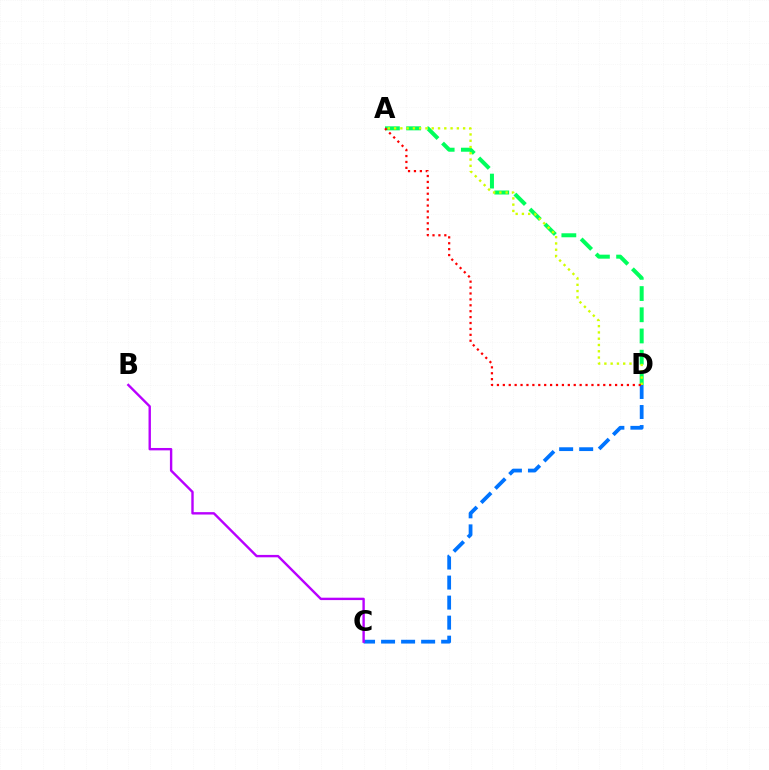{('C', 'D'): [{'color': '#0074ff', 'line_style': 'dashed', 'thickness': 2.72}], ('A', 'D'): [{'color': '#00ff5c', 'line_style': 'dashed', 'thickness': 2.88}, {'color': '#d1ff00', 'line_style': 'dotted', 'thickness': 1.71}, {'color': '#ff0000', 'line_style': 'dotted', 'thickness': 1.61}], ('B', 'C'): [{'color': '#b900ff', 'line_style': 'solid', 'thickness': 1.72}]}